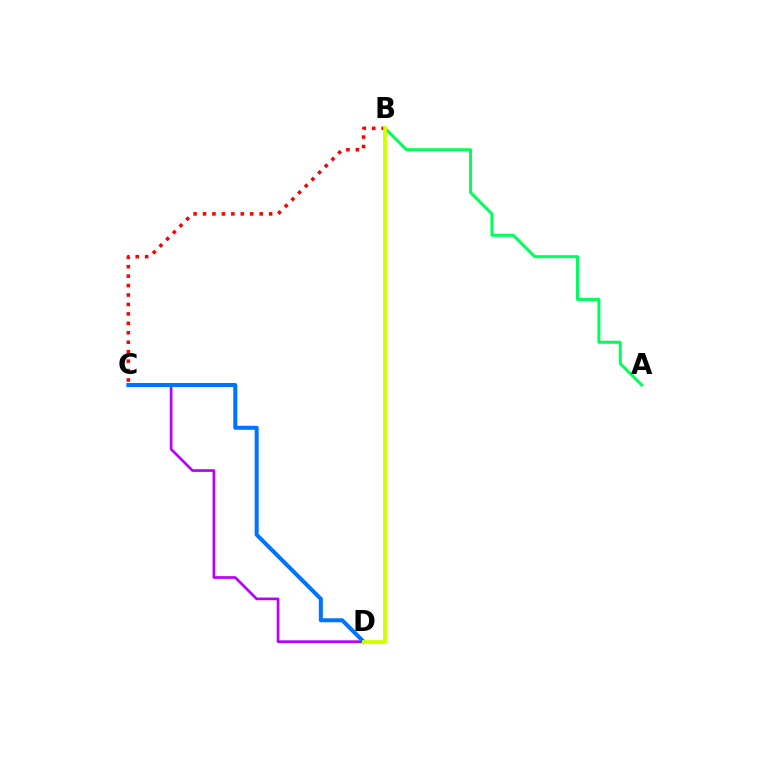{('C', 'D'): [{'color': '#b900ff', 'line_style': 'solid', 'thickness': 1.94}, {'color': '#0074ff', 'line_style': 'solid', 'thickness': 2.89}], ('B', 'C'): [{'color': '#ff0000', 'line_style': 'dotted', 'thickness': 2.57}], ('A', 'B'): [{'color': '#00ff5c', 'line_style': 'solid', 'thickness': 2.16}], ('B', 'D'): [{'color': '#d1ff00', 'line_style': 'solid', 'thickness': 2.75}]}